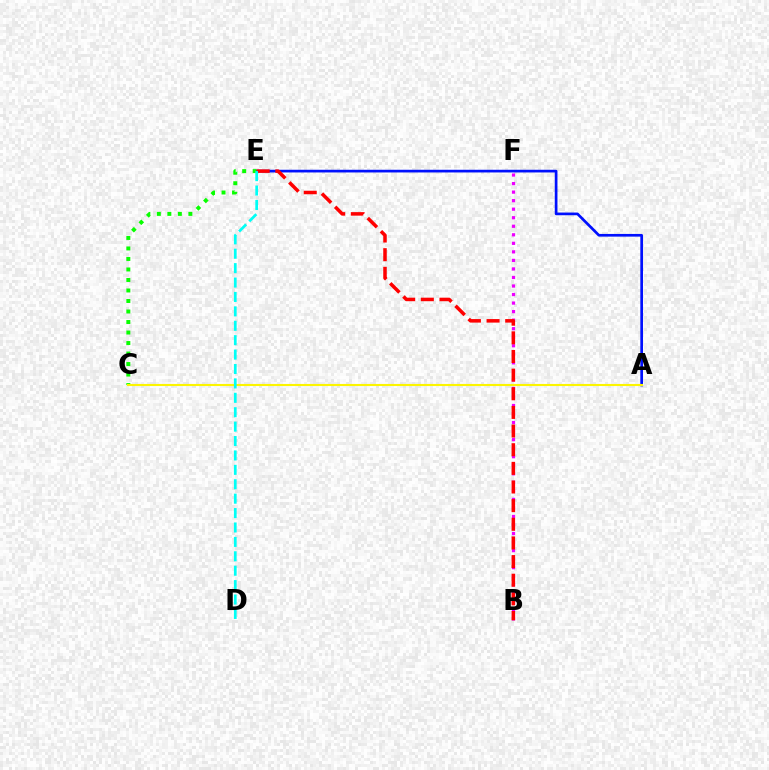{('B', 'F'): [{'color': '#ee00ff', 'line_style': 'dotted', 'thickness': 2.32}], ('A', 'E'): [{'color': '#0010ff', 'line_style': 'solid', 'thickness': 1.94}], ('C', 'E'): [{'color': '#08ff00', 'line_style': 'dotted', 'thickness': 2.86}], ('B', 'E'): [{'color': '#ff0000', 'line_style': 'dashed', 'thickness': 2.53}], ('A', 'C'): [{'color': '#fcf500', 'line_style': 'solid', 'thickness': 1.52}], ('D', 'E'): [{'color': '#00fff6', 'line_style': 'dashed', 'thickness': 1.96}]}